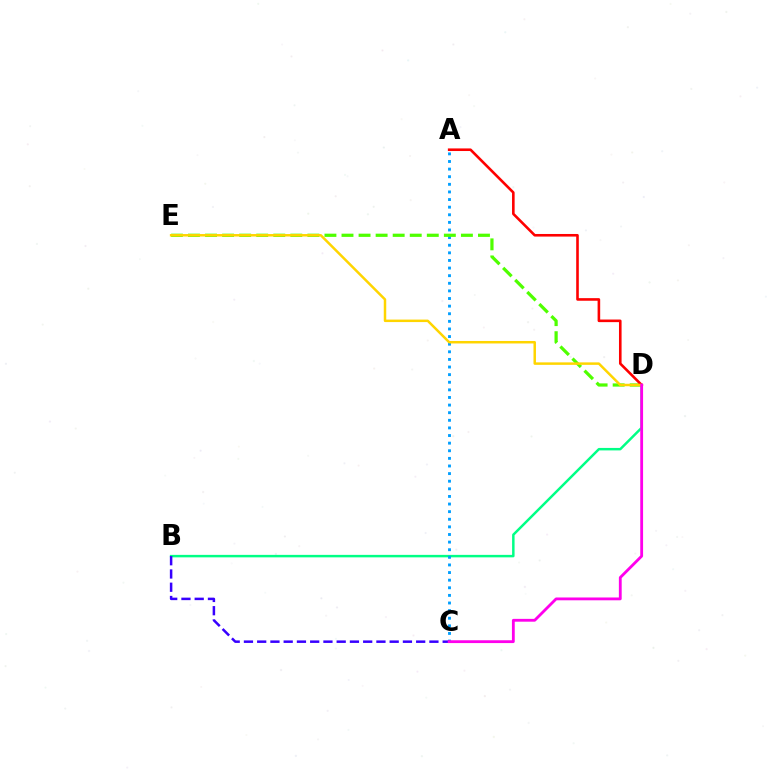{('B', 'D'): [{'color': '#00ff86', 'line_style': 'solid', 'thickness': 1.78}], ('A', 'C'): [{'color': '#009eff', 'line_style': 'dotted', 'thickness': 2.07}], ('D', 'E'): [{'color': '#4fff00', 'line_style': 'dashed', 'thickness': 2.32}, {'color': '#ffd500', 'line_style': 'solid', 'thickness': 1.79}], ('A', 'D'): [{'color': '#ff0000', 'line_style': 'solid', 'thickness': 1.87}], ('B', 'C'): [{'color': '#3700ff', 'line_style': 'dashed', 'thickness': 1.8}], ('C', 'D'): [{'color': '#ff00ed', 'line_style': 'solid', 'thickness': 2.03}]}